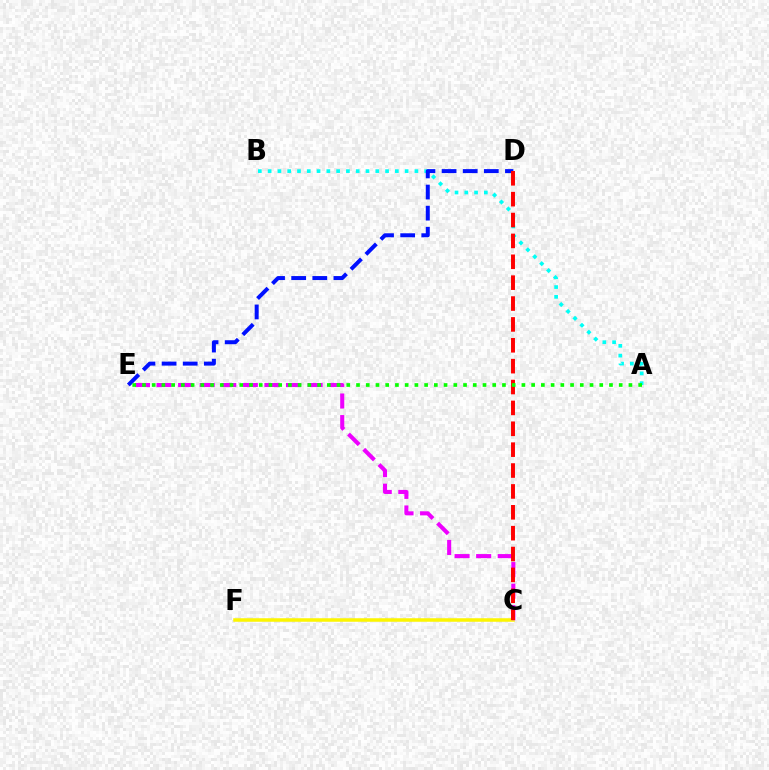{('A', 'B'): [{'color': '#00fff6', 'line_style': 'dotted', 'thickness': 2.66}], ('D', 'E'): [{'color': '#0010ff', 'line_style': 'dashed', 'thickness': 2.87}], ('C', 'F'): [{'color': '#fcf500', 'line_style': 'solid', 'thickness': 2.53}], ('C', 'E'): [{'color': '#ee00ff', 'line_style': 'dashed', 'thickness': 2.93}], ('C', 'D'): [{'color': '#ff0000', 'line_style': 'dashed', 'thickness': 2.84}], ('A', 'E'): [{'color': '#08ff00', 'line_style': 'dotted', 'thickness': 2.64}]}